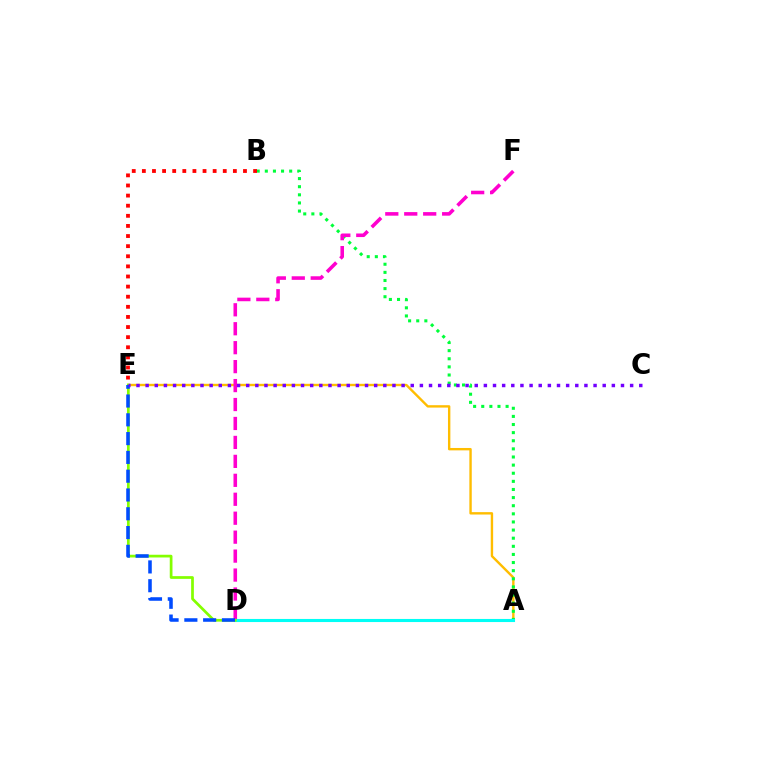{('A', 'E'): [{'color': '#ffbd00', 'line_style': 'solid', 'thickness': 1.72}], ('A', 'B'): [{'color': '#00ff39', 'line_style': 'dotted', 'thickness': 2.21}], ('D', 'F'): [{'color': '#ff00cf', 'line_style': 'dashed', 'thickness': 2.57}], ('B', 'E'): [{'color': '#ff0000', 'line_style': 'dotted', 'thickness': 2.75}], ('A', 'D'): [{'color': '#00fff6', 'line_style': 'solid', 'thickness': 2.23}], ('D', 'E'): [{'color': '#84ff00', 'line_style': 'solid', 'thickness': 1.96}, {'color': '#004bff', 'line_style': 'dashed', 'thickness': 2.55}], ('C', 'E'): [{'color': '#7200ff', 'line_style': 'dotted', 'thickness': 2.48}]}